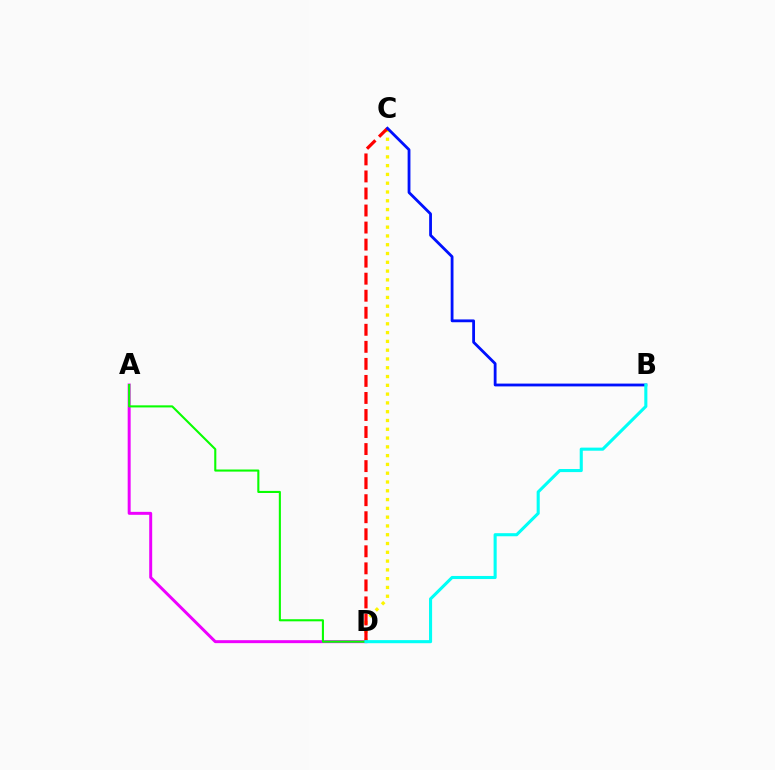{('C', 'D'): [{'color': '#fcf500', 'line_style': 'dotted', 'thickness': 2.39}, {'color': '#ff0000', 'line_style': 'dashed', 'thickness': 2.31}], ('B', 'C'): [{'color': '#0010ff', 'line_style': 'solid', 'thickness': 2.02}], ('A', 'D'): [{'color': '#ee00ff', 'line_style': 'solid', 'thickness': 2.14}, {'color': '#08ff00', 'line_style': 'solid', 'thickness': 1.51}], ('B', 'D'): [{'color': '#00fff6', 'line_style': 'solid', 'thickness': 2.22}]}